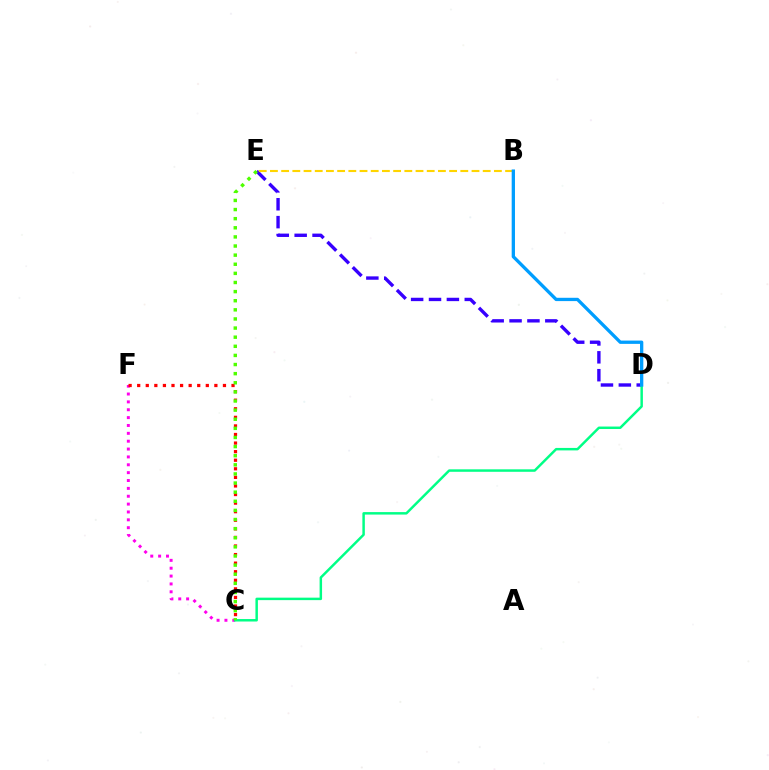{('C', 'F'): [{'color': '#ff00ed', 'line_style': 'dotted', 'thickness': 2.14}, {'color': '#ff0000', 'line_style': 'dotted', 'thickness': 2.33}], ('D', 'E'): [{'color': '#3700ff', 'line_style': 'dashed', 'thickness': 2.43}], ('B', 'E'): [{'color': '#ffd500', 'line_style': 'dashed', 'thickness': 1.52}], ('C', 'D'): [{'color': '#00ff86', 'line_style': 'solid', 'thickness': 1.78}], ('C', 'E'): [{'color': '#4fff00', 'line_style': 'dotted', 'thickness': 2.48}], ('B', 'D'): [{'color': '#009eff', 'line_style': 'solid', 'thickness': 2.38}]}